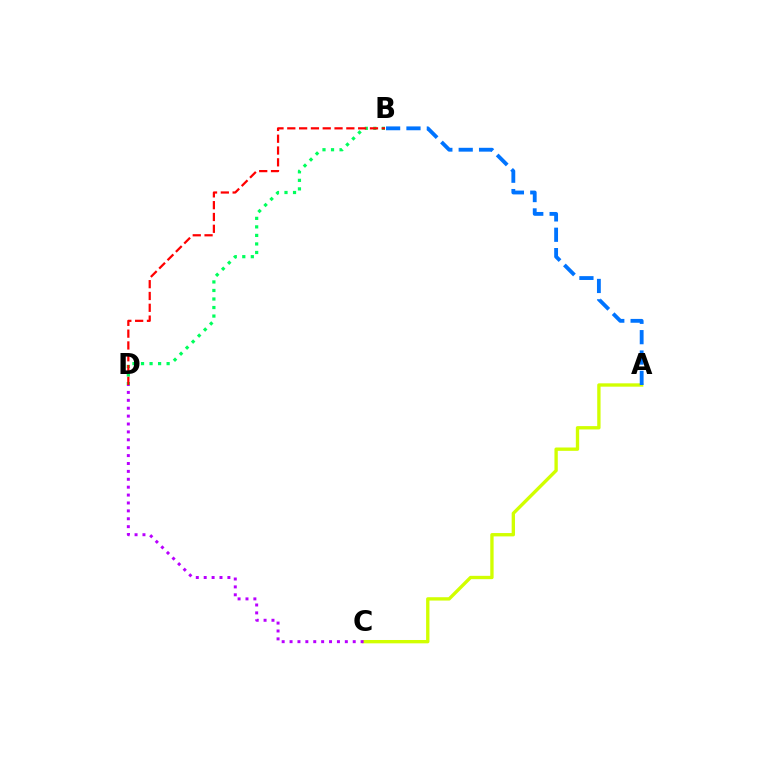{('B', 'D'): [{'color': '#00ff5c', 'line_style': 'dotted', 'thickness': 2.32}, {'color': '#ff0000', 'line_style': 'dashed', 'thickness': 1.6}], ('A', 'C'): [{'color': '#d1ff00', 'line_style': 'solid', 'thickness': 2.41}], ('A', 'B'): [{'color': '#0074ff', 'line_style': 'dashed', 'thickness': 2.77}], ('C', 'D'): [{'color': '#b900ff', 'line_style': 'dotted', 'thickness': 2.15}]}